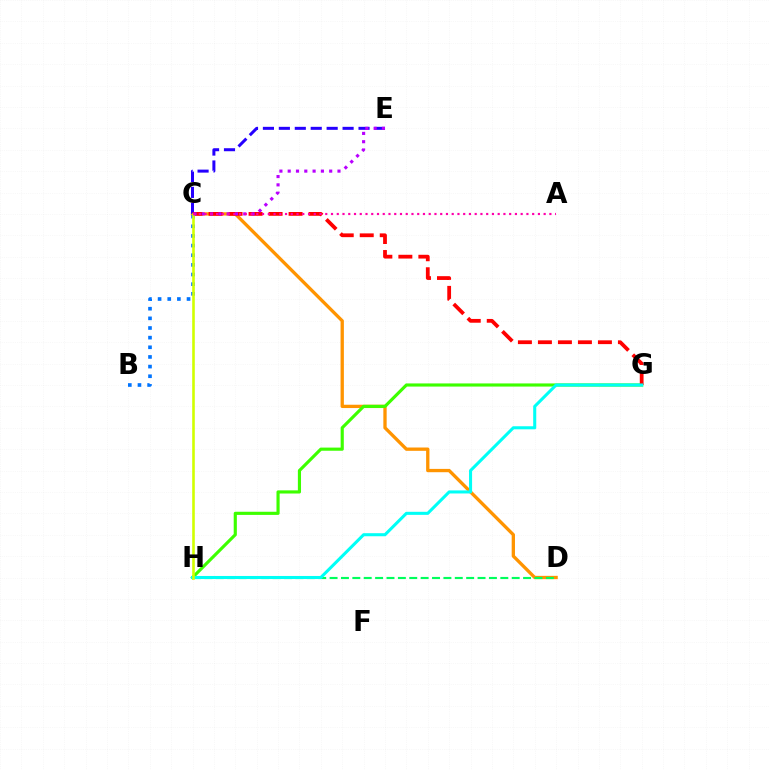{('C', 'D'): [{'color': '#ff9400', 'line_style': 'solid', 'thickness': 2.38}], ('B', 'C'): [{'color': '#0074ff', 'line_style': 'dotted', 'thickness': 2.62}], ('G', 'H'): [{'color': '#3dff00', 'line_style': 'solid', 'thickness': 2.27}, {'color': '#00fff6', 'line_style': 'solid', 'thickness': 2.2}], ('D', 'H'): [{'color': '#00ff5c', 'line_style': 'dashed', 'thickness': 1.55}], ('C', 'E'): [{'color': '#2500ff', 'line_style': 'dashed', 'thickness': 2.16}, {'color': '#b900ff', 'line_style': 'dotted', 'thickness': 2.25}], ('C', 'G'): [{'color': '#ff0000', 'line_style': 'dashed', 'thickness': 2.72}], ('C', 'H'): [{'color': '#d1ff00', 'line_style': 'solid', 'thickness': 1.88}], ('A', 'C'): [{'color': '#ff00ac', 'line_style': 'dotted', 'thickness': 1.56}]}